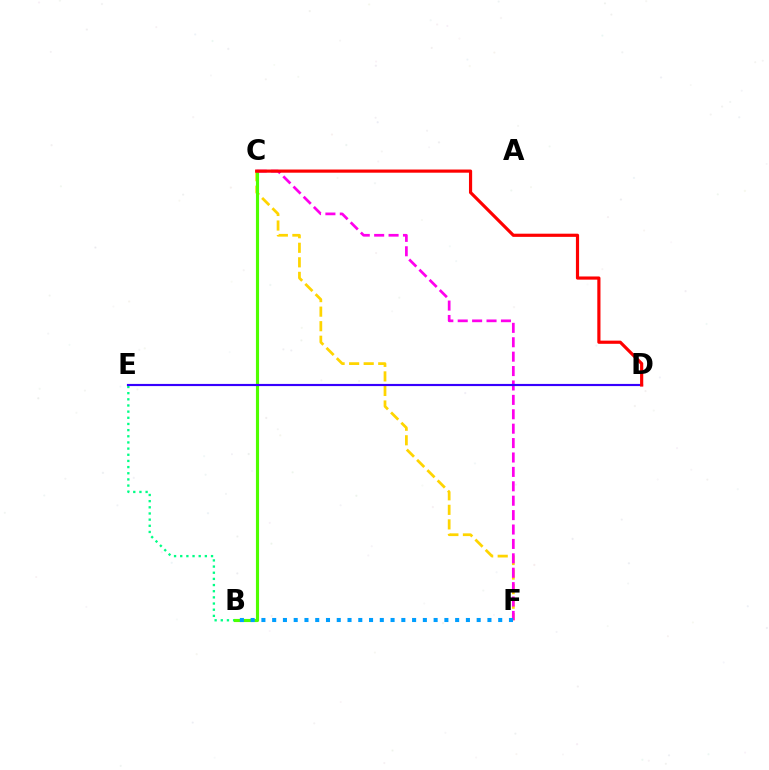{('B', 'E'): [{'color': '#00ff86', 'line_style': 'dotted', 'thickness': 1.67}], ('C', 'F'): [{'color': '#ffd500', 'line_style': 'dashed', 'thickness': 1.98}, {'color': '#ff00ed', 'line_style': 'dashed', 'thickness': 1.96}], ('B', 'C'): [{'color': '#4fff00', 'line_style': 'solid', 'thickness': 2.25}], ('B', 'F'): [{'color': '#009eff', 'line_style': 'dotted', 'thickness': 2.92}], ('D', 'E'): [{'color': '#3700ff', 'line_style': 'solid', 'thickness': 1.56}], ('C', 'D'): [{'color': '#ff0000', 'line_style': 'solid', 'thickness': 2.28}]}